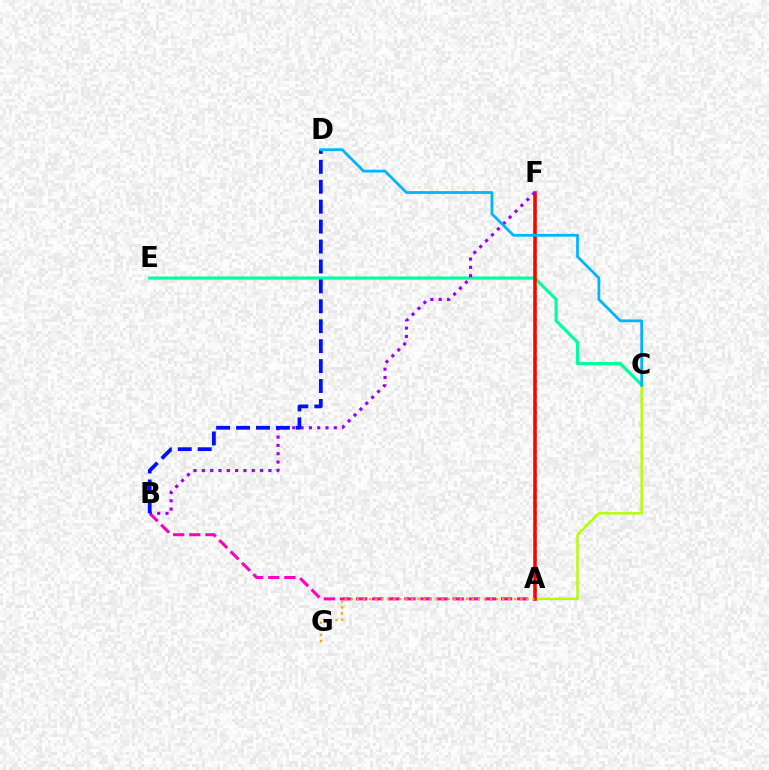{('A', 'C'): [{'color': '#b3ff00', 'line_style': 'solid', 'thickness': 1.75}], ('C', 'E'): [{'color': '#00ff9d', 'line_style': 'solid', 'thickness': 2.27}], ('A', 'B'): [{'color': '#ff00bd', 'line_style': 'dashed', 'thickness': 2.19}], ('A', 'F'): [{'color': '#08ff00', 'line_style': 'dotted', 'thickness': 2.1}, {'color': '#ff0000', 'line_style': 'solid', 'thickness': 2.55}], ('B', 'F'): [{'color': '#9b00ff', 'line_style': 'dotted', 'thickness': 2.26}], ('B', 'D'): [{'color': '#0010ff', 'line_style': 'dashed', 'thickness': 2.71}], ('A', 'G'): [{'color': '#ffa500', 'line_style': 'dotted', 'thickness': 1.64}], ('C', 'D'): [{'color': '#00b5ff', 'line_style': 'solid', 'thickness': 2.0}]}